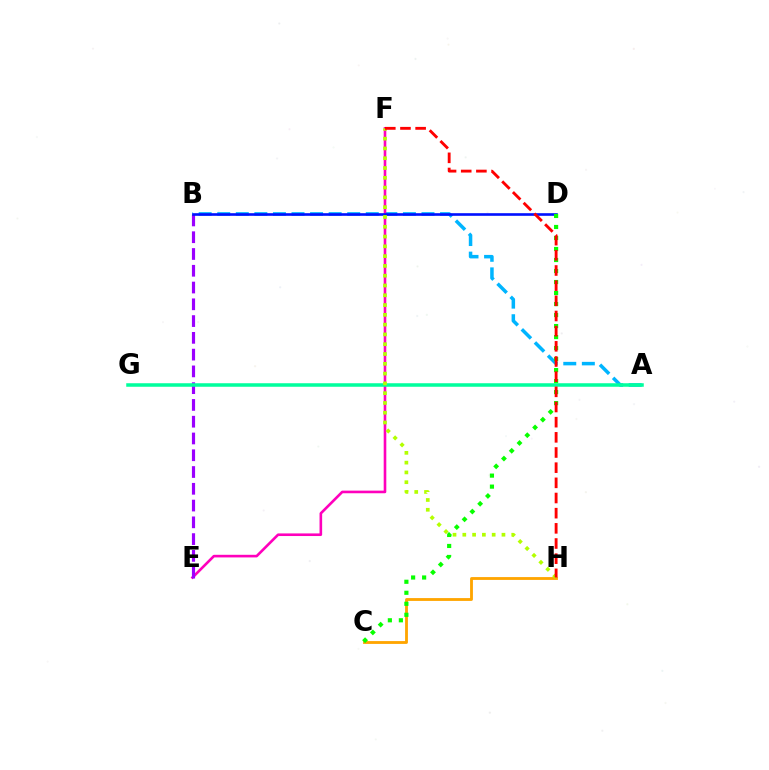{('C', 'H'): [{'color': '#ffa500', 'line_style': 'solid', 'thickness': 2.04}], ('A', 'B'): [{'color': '#00b5ff', 'line_style': 'dashed', 'thickness': 2.52}], ('E', 'F'): [{'color': '#ff00bd', 'line_style': 'solid', 'thickness': 1.89}], ('B', 'E'): [{'color': '#9b00ff', 'line_style': 'dashed', 'thickness': 2.28}], ('B', 'D'): [{'color': '#0010ff', 'line_style': 'solid', 'thickness': 1.89}], ('A', 'G'): [{'color': '#00ff9d', 'line_style': 'solid', 'thickness': 2.54}], ('C', 'D'): [{'color': '#08ff00', 'line_style': 'dotted', 'thickness': 2.99}], ('F', 'H'): [{'color': '#b3ff00', 'line_style': 'dotted', 'thickness': 2.66}, {'color': '#ff0000', 'line_style': 'dashed', 'thickness': 2.06}]}